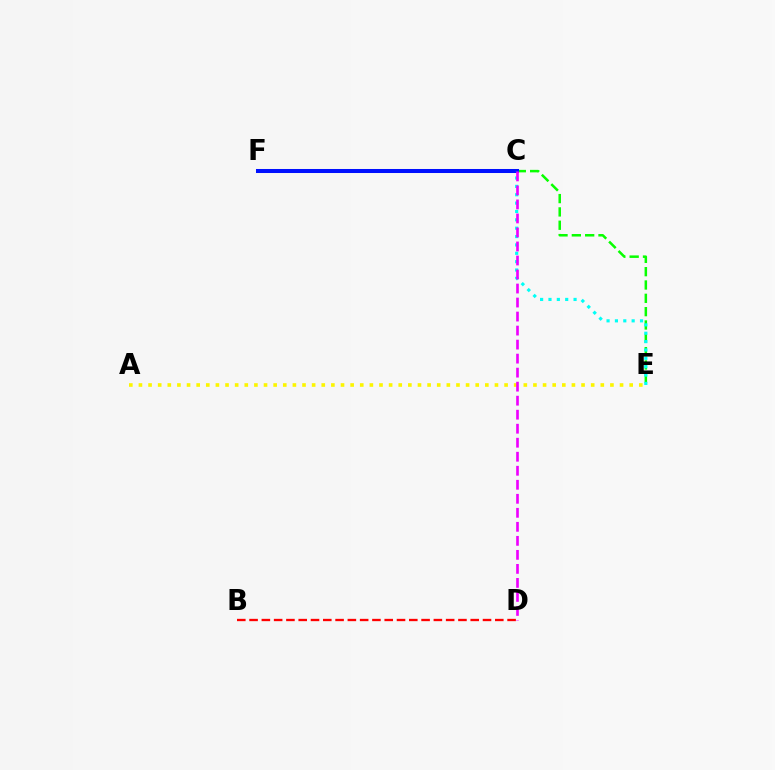{('C', 'E'): [{'color': '#08ff00', 'line_style': 'dashed', 'thickness': 1.81}, {'color': '#00fff6', 'line_style': 'dotted', 'thickness': 2.27}], ('A', 'E'): [{'color': '#fcf500', 'line_style': 'dotted', 'thickness': 2.61}], ('C', 'F'): [{'color': '#0010ff', 'line_style': 'solid', 'thickness': 2.9}], ('C', 'D'): [{'color': '#ee00ff', 'line_style': 'dashed', 'thickness': 1.9}], ('B', 'D'): [{'color': '#ff0000', 'line_style': 'dashed', 'thickness': 1.67}]}